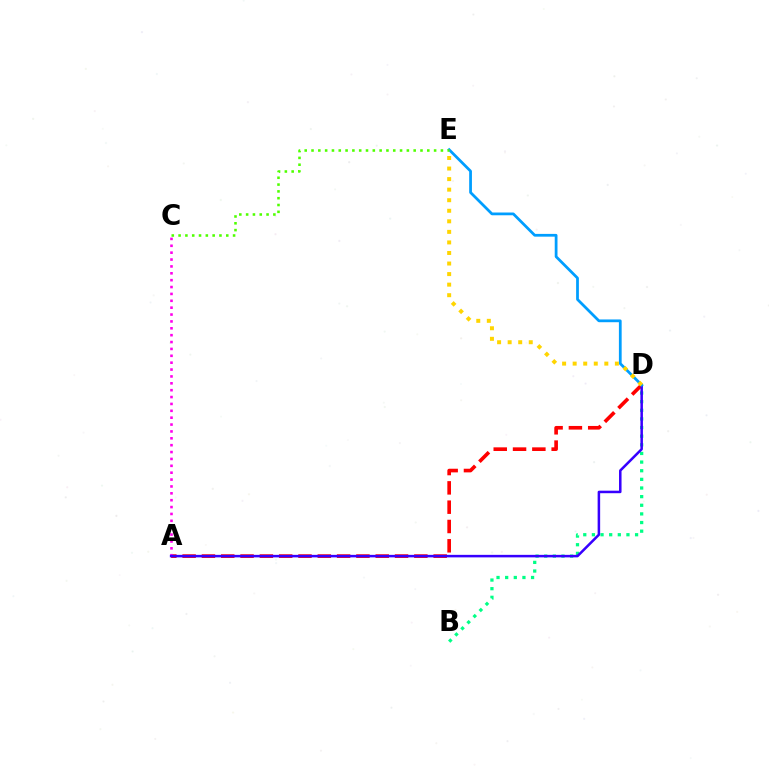{('A', 'D'): [{'color': '#ff0000', 'line_style': 'dashed', 'thickness': 2.62}, {'color': '#3700ff', 'line_style': 'solid', 'thickness': 1.82}], ('A', 'C'): [{'color': '#ff00ed', 'line_style': 'dotted', 'thickness': 1.87}], ('B', 'D'): [{'color': '#00ff86', 'line_style': 'dotted', 'thickness': 2.35}], ('D', 'E'): [{'color': '#009eff', 'line_style': 'solid', 'thickness': 1.99}, {'color': '#ffd500', 'line_style': 'dotted', 'thickness': 2.87}], ('C', 'E'): [{'color': '#4fff00', 'line_style': 'dotted', 'thickness': 1.85}]}